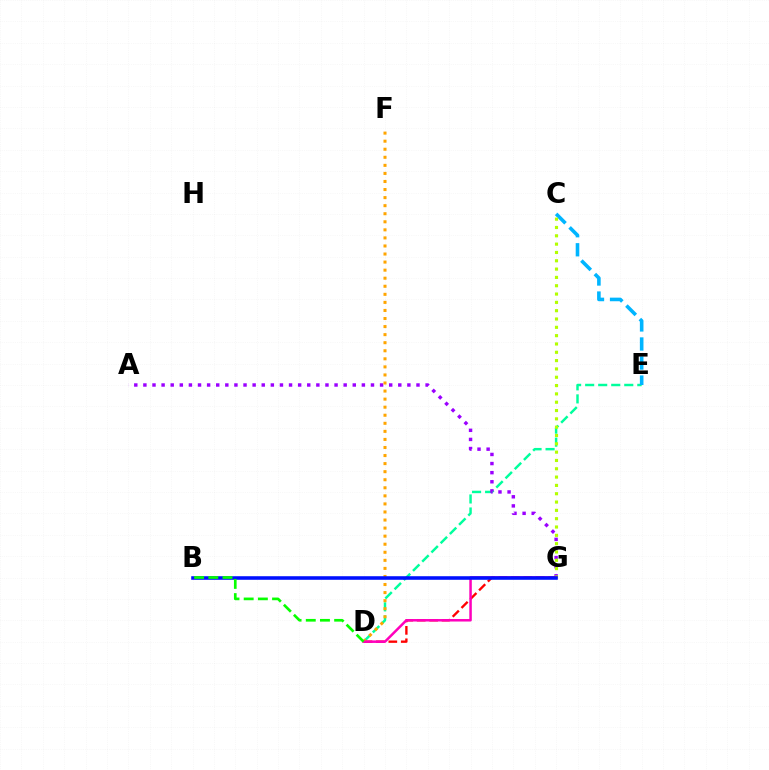{('D', 'E'): [{'color': '#00ff9d', 'line_style': 'dashed', 'thickness': 1.77}], ('A', 'G'): [{'color': '#9b00ff', 'line_style': 'dotted', 'thickness': 2.47}], ('C', 'E'): [{'color': '#00b5ff', 'line_style': 'dashed', 'thickness': 2.59}], ('D', 'G'): [{'color': '#ff0000', 'line_style': 'dashed', 'thickness': 1.69}, {'color': '#ff00bd', 'line_style': 'solid', 'thickness': 1.81}], ('C', 'G'): [{'color': '#b3ff00', 'line_style': 'dotted', 'thickness': 2.26}], ('D', 'F'): [{'color': '#ffa500', 'line_style': 'dotted', 'thickness': 2.19}], ('B', 'G'): [{'color': '#0010ff', 'line_style': 'solid', 'thickness': 2.57}], ('B', 'D'): [{'color': '#08ff00', 'line_style': 'dashed', 'thickness': 1.93}]}